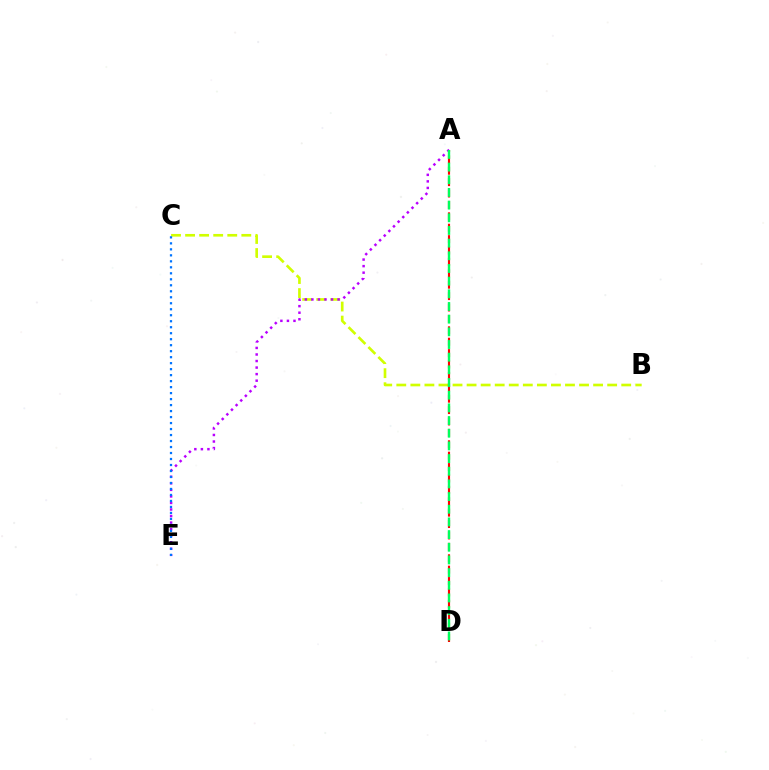{('B', 'C'): [{'color': '#d1ff00', 'line_style': 'dashed', 'thickness': 1.91}], ('A', 'D'): [{'color': '#ff0000', 'line_style': 'dashed', 'thickness': 1.55}, {'color': '#00ff5c', 'line_style': 'dashed', 'thickness': 1.72}], ('A', 'E'): [{'color': '#b900ff', 'line_style': 'dotted', 'thickness': 1.78}], ('C', 'E'): [{'color': '#0074ff', 'line_style': 'dotted', 'thickness': 1.63}]}